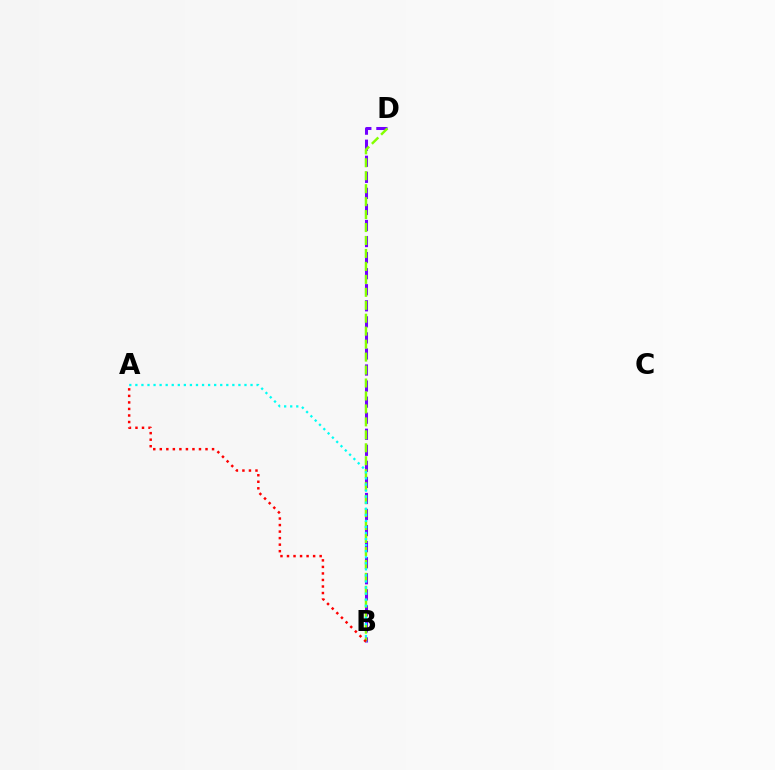{('B', 'D'): [{'color': '#7200ff', 'line_style': 'dashed', 'thickness': 2.18}, {'color': '#84ff00', 'line_style': 'dashed', 'thickness': 1.76}], ('A', 'B'): [{'color': '#00fff6', 'line_style': 'dotted', 'thickness': 1.65}, {'color': '#ff0000', 'line_style': 'dotted', 'thickness': 1.77}]}